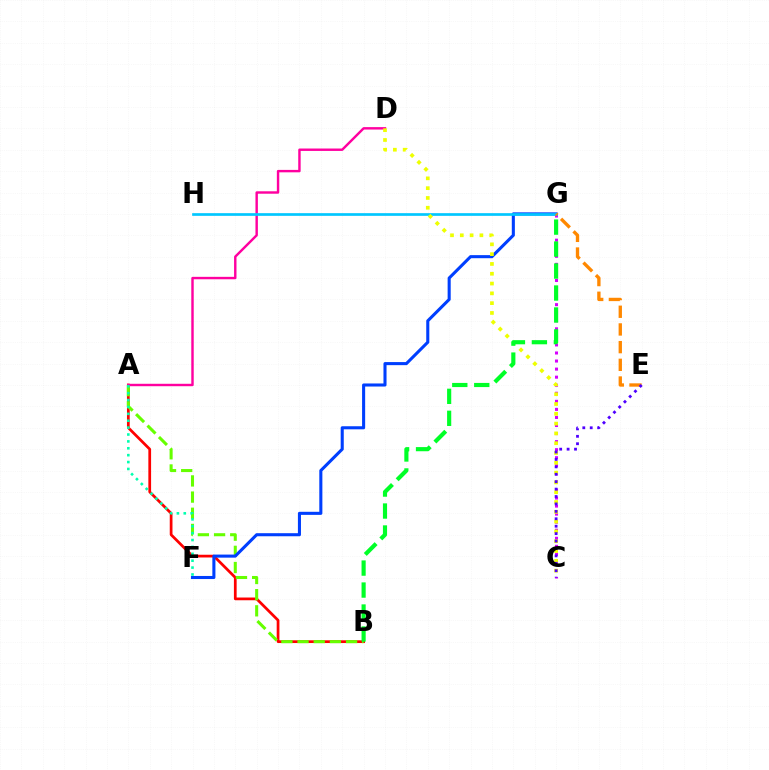{('A', 'B'): [{'color': '#ff0000', 'line_style': 'solid', 'thickness': 1.97}, {'color': '#66ff00', 'line_style': 'dashed', 'thickness': 2.2}], ('C', 'G'): [{'color': '#d600ff', 'line_style': 'dotted', 'thickness': 2.19}], ('A', 'D'): [{'color': '#ff00a0', 'line_style': 'solid', 'thickness': 1.74}], ('F', 'G'): [{'color': '#003fff', 'line_style': 'solid', 'thickness': 2.21}], ('A', 'F'): [{'color': '#00ffaf', 'line_style': 'dotted', 'thickness': 1.87}], ('G', 'H'): [{'color': '#00c7ff', 'line_style': 'solid', 'thickness': 1.93}], ('C', 'D'): [{'color': '#eeff00', 'line_style': 'dotted', 'thickness': 2.66}], ('E', 'G'): [{'color': '#ff8800', 'line_style': 'dashed', 'thickness': 2.4}], ('C', 'E'): [{'color': '#4f00ff', 'line_style': 'dotted', 'thickness': 2.02}], ('B', 'G'): [{'color': '#00ff27', 'line_style': 'dashed', 'thickness': 2.98}]}